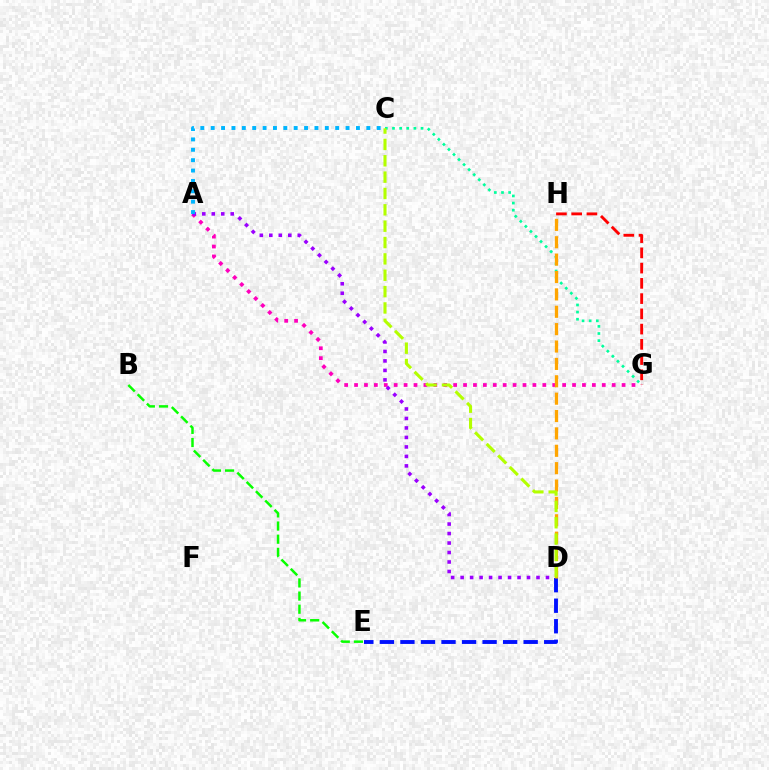{('A', 'G'): [{'color': '#ff00bd', 'line_style': 'dotted', 'thickness': 2.69}], ('A', 'D'): [{'color': '#9b00ff', 'line_style': 'dotted', 'thickness': 2.58}], ('G', 'H'): [{'color': '#ff0000', 'line_style': 'dashed', 'thickness': 2.07}], ('D', 'E'): [{'color': '#0010ff', 'line_style': 'dashed', 'thickness': 2.79}], ('A', 'C'): [{'color': '#00b5ff', 'line_style': 'dotted', 'thickness': 2.82}], ('C', 'G'): [{'color': '#00ff9d', 'line_style': 'dotted', 'thickness': 1.94}], ('D', 'H'): [{'color': '#ffa500', 'line_style': 'dashed', 'thickness': 2.36}], ('B', 'E'): [{'color': '#08ff00', 'line_style': 'dashed', 'thickness': 1.79}], ('C', 'D'): [{'color': '#b3ff00', 'line_style': 'dashed', 'thickness': 2.22}]}